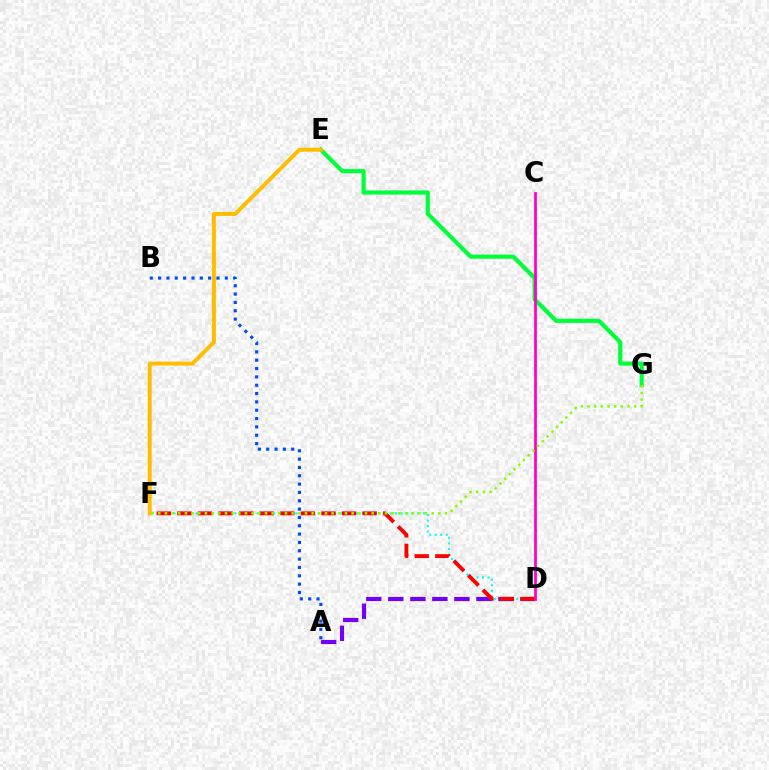{('D', 'F'): [{'color': '#00fff6', 'line_style': 'dotted', 'thickness': 1.51}, {'color': '#ff0000', 'line_style': 'dashed', 'thickness': 2.8}], ('E', 'G'): [{'color': '#00ff39', 'line_style': 'solid', 'thickness': 2.99}], ('A', 'D'): [{'color': '#7200ff', 'line_style': 'dashed', 'thickness': 2.99}], ('A', 'B'): [{'color': '#004bff', 'line_style': 'dotted', 'thickness': 2.26}], ('C', 'D'): [{'color': '#ff00cf', 'line_style': 'solid', 'thickness': 1.99}], ('E', 'F'): [{'color': '#ffbd00', 'line_style': 'solid', 'thickness': 2.87}], ('F', 'G'): [{'color': '#84ff00', 'line_style': 'dotted', 'thickness': 1.81}]}